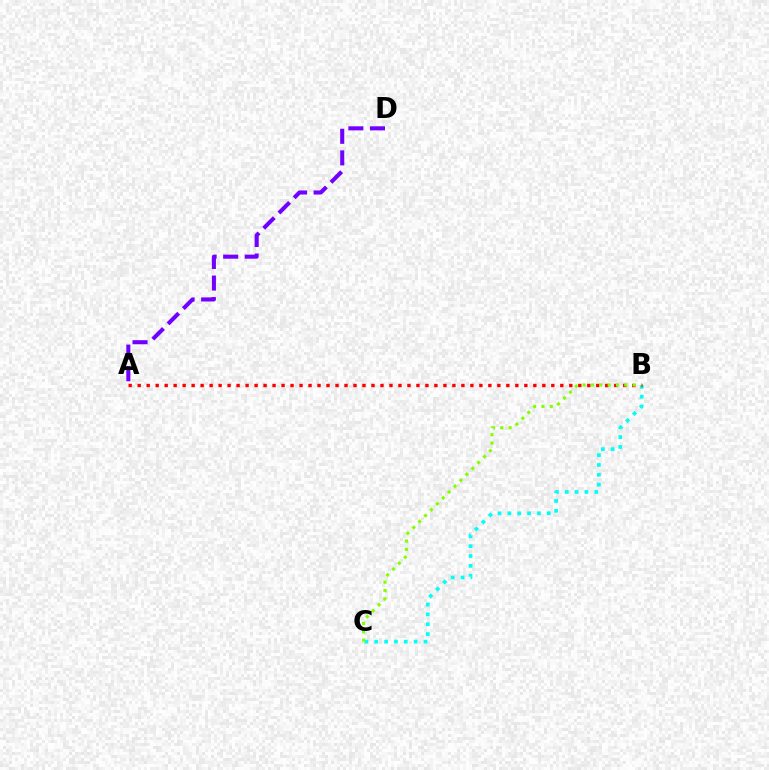{('B', 'C'): [{'color': '#00fff6', 'line_style': 'dotted', 'thickness': 2.68}, {'color': '#84ff00', 'line_style': 'dotted', 'thickness': 2.27}], ('A', 'D'): [{'color': '#7200ff', 'line_style': 'dashed', 'thickness': 2.93}], ('A', 'B'): [{'color': '#ff0000', 'line_style': 'dotted', 'thickness': 2.44}]}